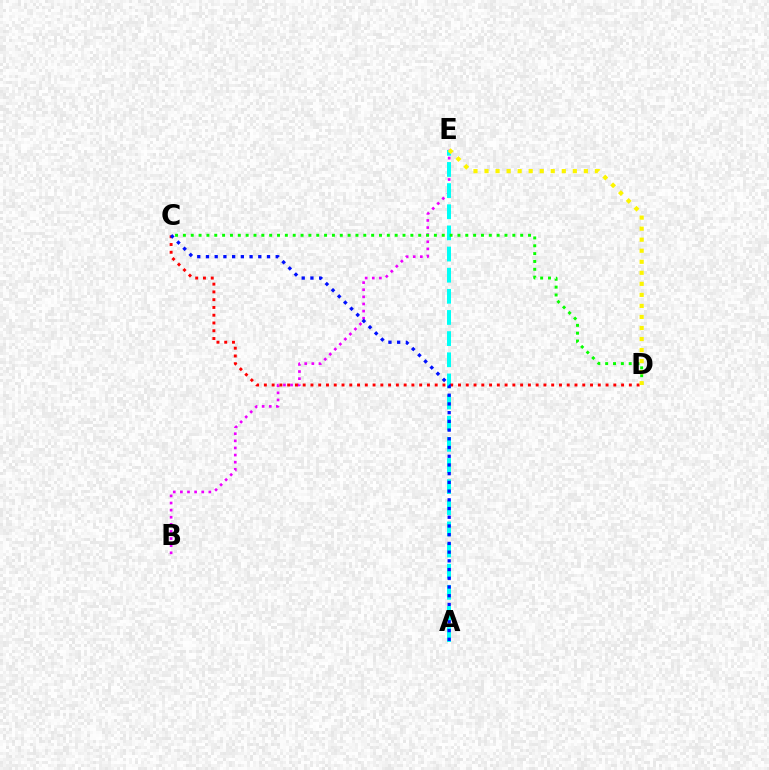{('B', 'E'): [{'color': '#ee00ff', 'line_style': 'dotted', 'thickness': 1.93}], ('A', 'E'): [{'color': '#00fff6', 'line_style': 'dashed', 'thickness': 2.87}], ('C', 'D'): [{'color': '#08ff00', 'line_style': 'dotted', 'thickness': 2.13}, {'color': '#ff0000', 'line_style': 'dotted', 'thickness': 2.11}], ('A', 'C'): [{'color': '#0010ff', 'line_style': 'dotted', 'thickness': 2.37}], ('D', 'E'): [{'color': '#fcf500', 'line_style': 'dotted', 'thickness': 3.0}]}